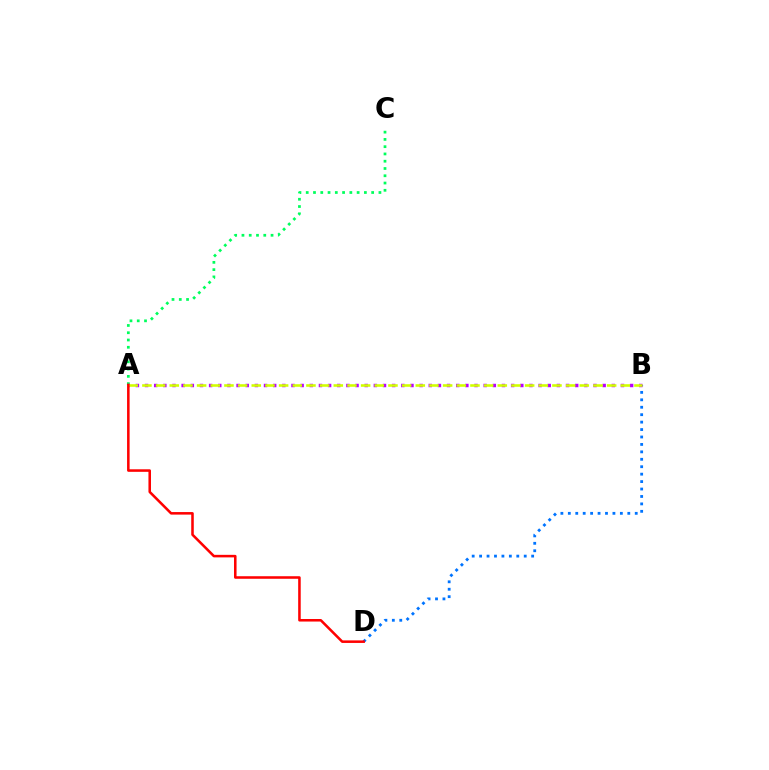{('A', 'C'): [{'color': '#00ff5c', 'line_style': 'dotted', 'thickness': 1.98}], ('B', 'D'): [{'color': '#0074ff', 'line_style': 'dotted', 'thickness': 2.02}], ('A', 'B'): [{'color': '#b900ff', 'line_style': 'dotted', 'thickness': 2.49}, {'color': '#d1ff00', 'line_style': 'dashed', 'thickness': 1.86}], ('A', 'D'): [{'color': '#ff0000', 'line_style': 'solid', 'thickness': 1.83}]}